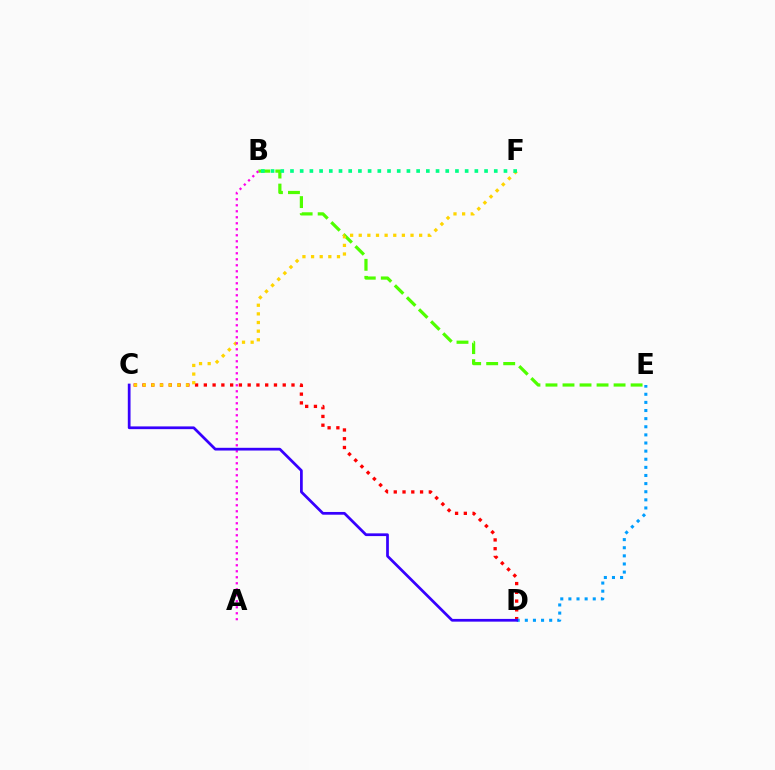{('B', 'E'): [{'color': '#4fff00', 'line_style': 'dashed', 'thickness': 2.31}], ('C', 'D'): [{'color': '#ff0000', 'line_style': 'dotted', 'thickness': 2.38}, {'color': '#3700ff', 'line_style': 'solid', 'thickness': 1.97}], ('C', 'F'): [{'color': '#ffd500', 'line_style': 'dotted', 'thickness': 2.35}], ('A', 'B'): [{'color': '#ff00ed', 'line_style': 'dotted', 'thickness': 1.63}], ('D', 'E'): [{'color': '#009eff', 'line_style': 'dotted', 'thickness': 2.21}], ('B', 'F'): [{'color': '#00ff86', 'line_style': 'dotted', 'thickness': 2.64}]}